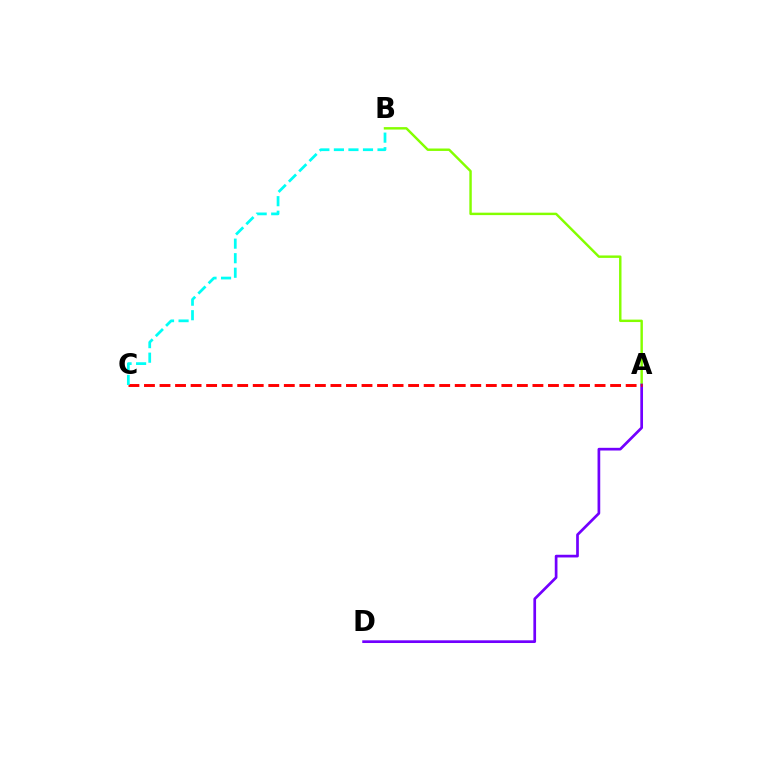{('A', 'B'): [{'color': '#84ff00', 'line_style': 'solid', 'thickness': 1.76}], ('A', 'D'): [{'color': '#7200ff', 'line_style': 'solid', 'thickness': 1.94}], ('A', 'C'): [{'color': '#ff0000', 'line_style': 'dashed', 'thickness': 2.11}], ('B', 'C'): [{'color': '#00fff6', 'line_style': 'dashed', 'thickness': 1.98}]}